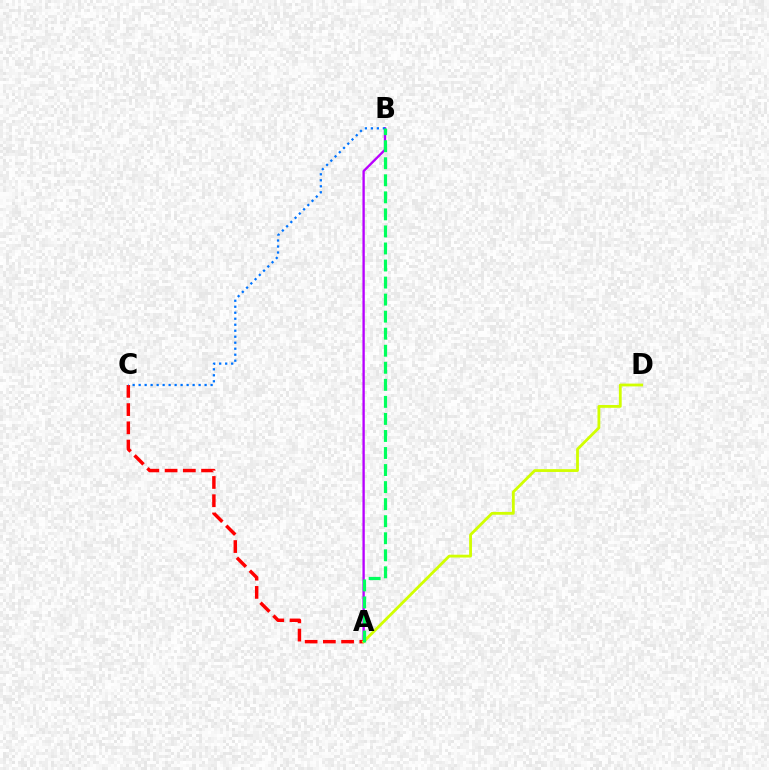{('A', 'B'): [{'color': '#b900ff', 'line_style': 'solid', 'thickness': 1.69}, {'color': '#00ff5c', 'line_style': 'dashed', 'thickness': 2.32}], ('A', 'C'): [{'color': '#ff0000', 'line_style': 'dashed', 'thickness': 2.48}], ('A', 'D'): [{'color': '#d1ff00', 'line_style': 'solid', 'thickness': 2.02}], ('B', 'C'): [{'color': '#0074ff', 'line_style': 'dotted', 'thickness': 1.63}]}